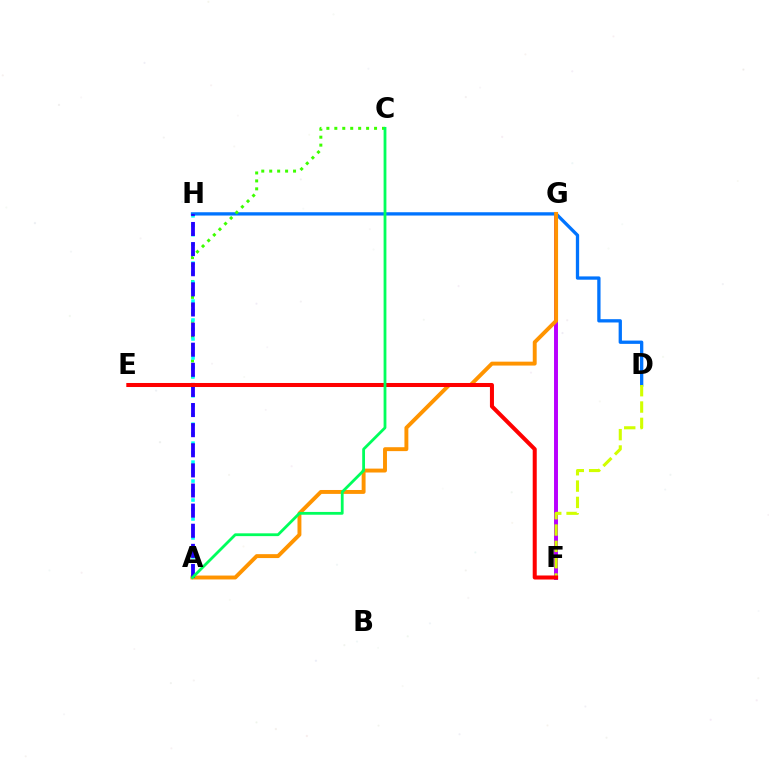{('F', 'G'): [{'color': '#ff00ac', 'line_style': 'solid', 'thickness': 1.63}, {'color': '#b900ff', 'line_style': 'solid', 'thickness': 2.83}], ('D', 'H'): [{'color': '#0074ff', 'line_style': 'solid', 'thickness': 2.37}], ('D', 'F'): [{'color': '#d1ff00', 'line_style': 'dashed', 'thickness': 2.22}], ('C', 'E'): [{'color': '#3dff00', 'line_style': 'dotted', 'thickness': 2.16}], ('A', 'H'): [{'color': '#00fff6', 'line_style': 'dotted', 'thickness': 2.57}, {'color': '#2500ff', 'line_style': 'dashed', 'thickness': 2.73}], ('A', 'G'): [{'color': '#ff9400', 'line_style': 'solid', 'thickness': 2.82}], ('E', 'F'): [{'color': '#ff0000', 'line_style': 'solid', 'thickness': 2.9}], ('A', 'C'): [{'color': '#00ff5c', 'line_style': 'solid', 'thickness': 2.01}]}